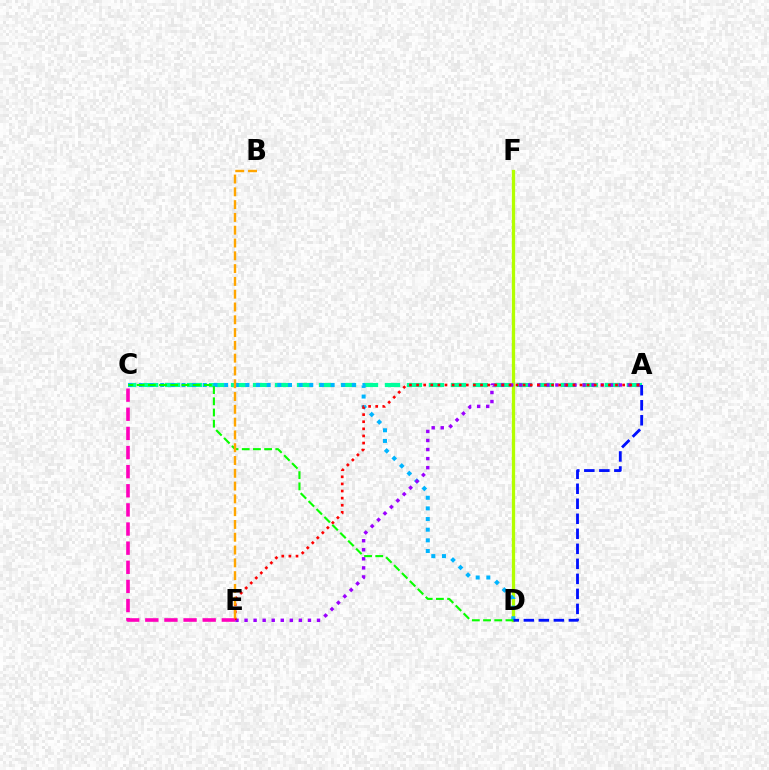{('D', 'F'): [{'color': '#b3ff00', 'line_style': 'solid', 'thickness': 2.37}], ('A', 'C'): [{'color': '#00ff9d', 'line_style': 'dashed', 'thickness': 2.99}], ('C', 'D'): [{'color': '#00b5ff', 'line_style': 'dotted', 'thickness': 2.89}, {'color': '#08ff00', 'line_style': 'dashed', 'thickness': 1.52}], ('A', 'E'): [{'color': '#9b00ff', 'line_style': 'dotted', 'thickness': 2.46}, {'color': '#ff0000', 'line_style': 'dotted', 'thickness': 1.93}], ('A', 'D'): [{'color': '#0010ff', 'line_style': 'dashed', 'thickness': 2.04}], ('C', 'E'): [{'color': '#ff00bd', 'line_style': 'dashed', 'thickness': 2.6}], ('B', 'E'): [{'color': '#ffa500', 'line_style': 'dashed', 'thickness': 1.74}]}